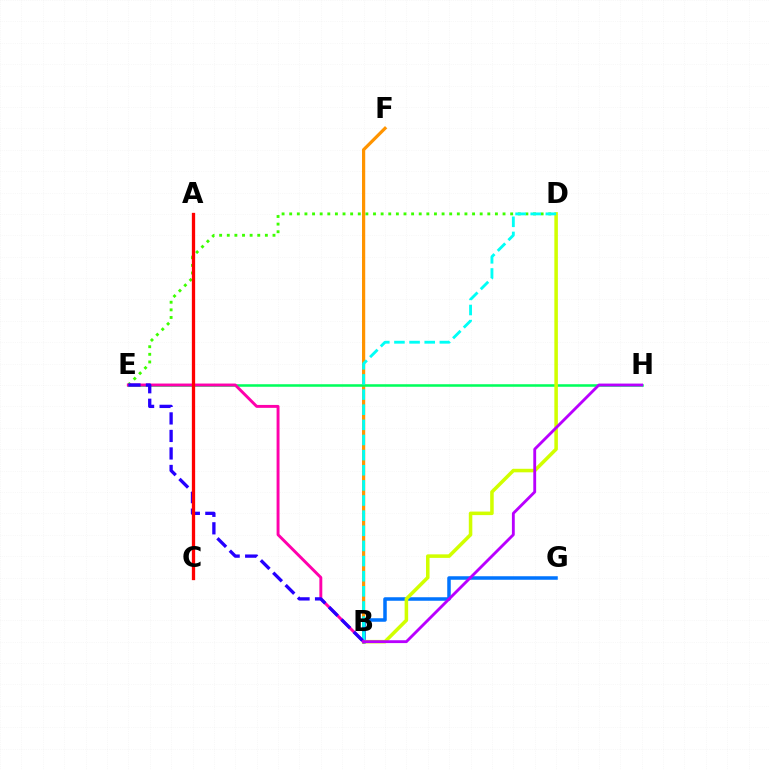{('D', 'E'): [{'color': '#3dff00', 'line_style': 'dotted', 'thickness': 2.07}], ('B', 'F'): [{'color': '#ff9400', 'line_style': 'solid', 'thickness': 2.31}], ('E', 'H'): [{'color': '#00ff5c', 'line_style': 'solid', 'thickness': 1.83}], ('B', 'G'): [{'color': '#0074ff', 'line_style': 'solid', 'thickness': 2.53}], ('B', 'D'): [{'color': '#d1ff00', 'line_style': 'solid', 'thickness': 2.54}, {'color': '#00fff6', 'line_style': 'dashed', 'thickness': 2.06}], ('B', 'E'): [{'color': '#ff00ac', 'line_style': 'solid', 'thickness': 2.1}, {'color': '#2500ff', 'line_style': 'dashed', 'thickness': 2.38}], ('B', 'H'): [{'color': '#b900ff', 'line_style': 'solid', 'thickness': 2.05}], ('A', 'C'): [{'color': '#ff0000', 'line_style': 'solid', 'thickness': 2.37}]}